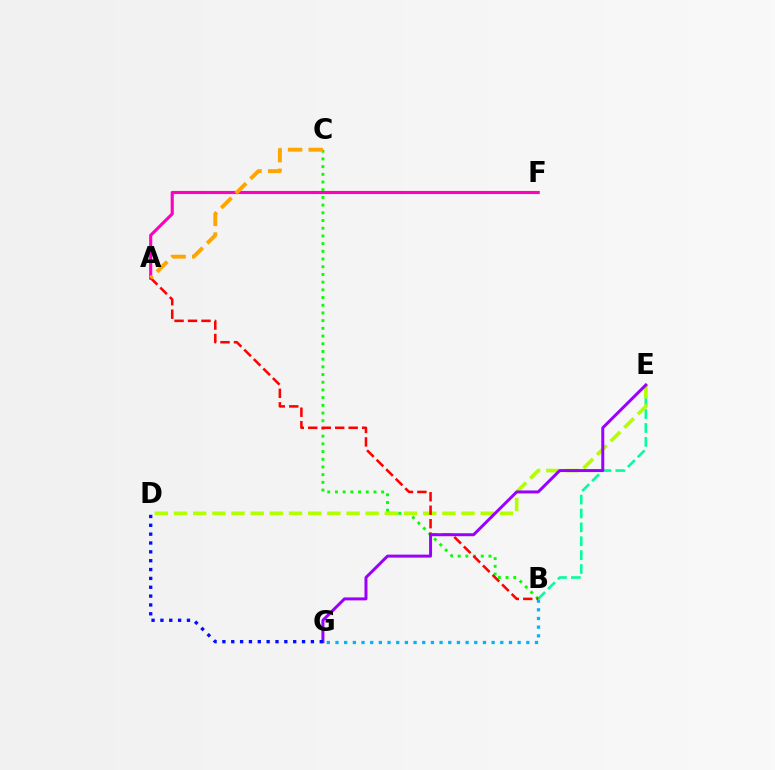{('B', 'E'): [{'color': '#00ff9d', 'line_style': 'dashed', 'thickness': 1.89}], ('B', 'C'): [{'color': '#08ff00', 'line_style': 'dotted', 'thickness': 2.09}], ('A', 'F'): [{'color': '#ff00bd', 'line_style': 'solid', 'thickness': 2.24}], ('D', 'E'): [{'color': '#b3ff00', 'line_style': 'dashed', 'thickness': 2.6}], ('A', 'B'): [{'color': '#ff0000', 'line_style': 'dashed', 'thickness': 1.83}], ('B', 'G'): [{'color': '#00b5ff', 'line_style': 'dotted', 'thickness': 2.36}], ('E', 'G'): [{'color': '#9b00ff', 'line_style': 'solid', 'thickness': 2.15}], ('A', 'C'): [{'color': '#ffa500', 'line_style': 'dashed', 'thickness': 2.8}], ('D', 'G'): [{'color': '#0010ff', 'line_style': 'dotted', 'thickness': 2.4}]}